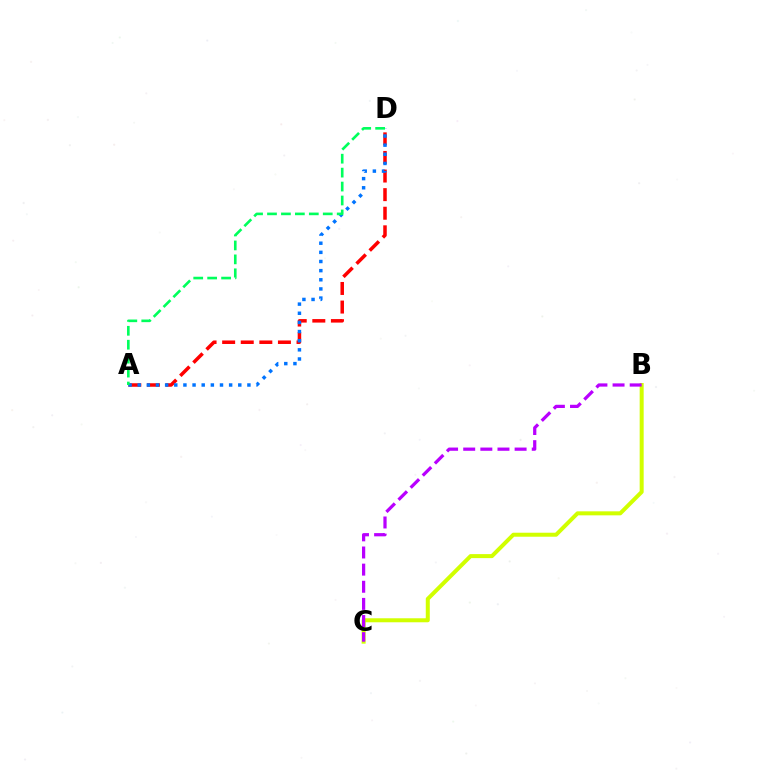{('A', 'D'): [{'color': '#ff0000', 'line_style': 'dashed', 'thickness': 2.53}, {'color': '#0074ff', 'line_style': 'dotted', 'thickness': 2.48}, {'color': '#00ff5c', 'line_style': 'dashed', 'thickness': 1.89}], ('B', 'C'): [{'color': '#d1ff00', 'line_style': 'solid', 'thickness': 2.88}, {'color': '#b900ff', 'line_style': 'dashed', 'thickness': 2.33}]}